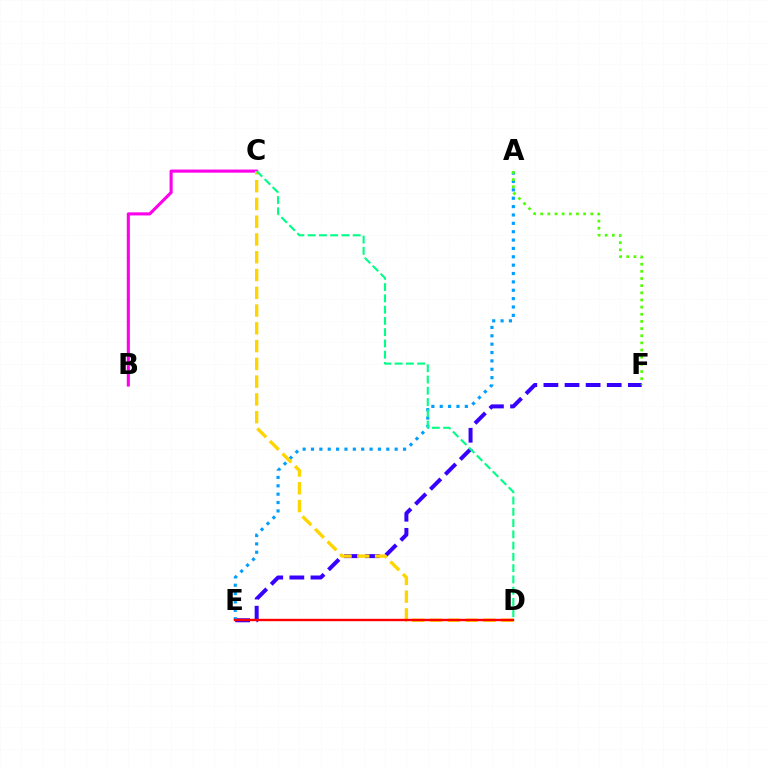{('E', 'F'): [{'color': '#3700ff', 'line_style': 'dashed', 'thickness': 2.87}], ('A', 'E'): [{'color': '#009eff', 'line_style': 'dotted', 'thickness': 2.27}], ('A', 'F'): [{'color': '#4fff00', 'line_style': 'dotted', 'thickness': 1.94}], ('B', 'C'): [{'color': '#ff00ed', 'line_style': 'solid', 'thickness': 2.23}], ('C', 'D'): [{'color': '#ffd500', 'line_style': 'dashed', 'thickness': 2.41}, {'color': '#00ff86', 'line_style': 'dashed', 'thickness': 1.53}], ('D', 'E'): [{'color': '#ff0000', 'line_style': 'solid', 'thickness': 1.71}]}